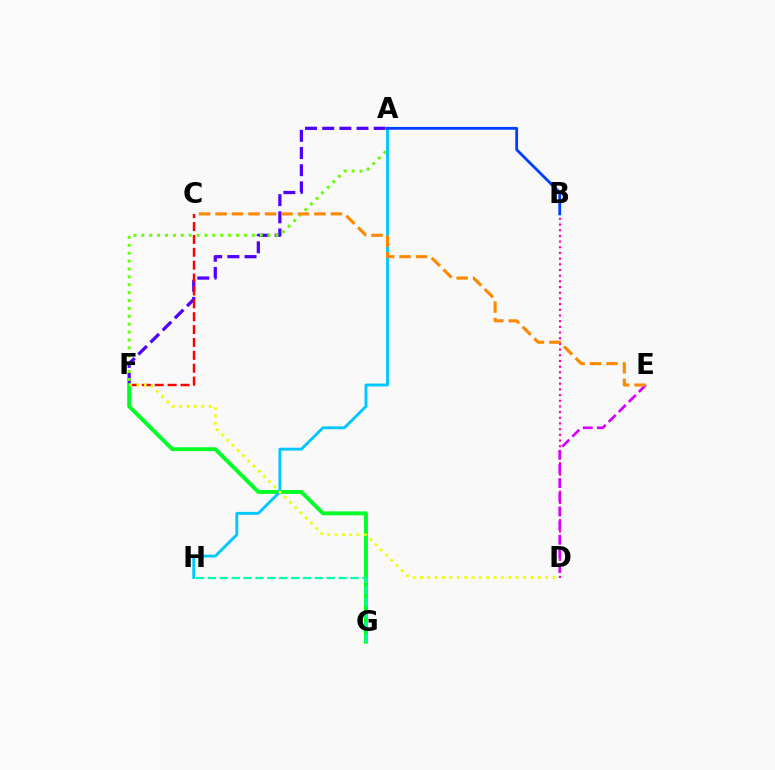{('A', 'F'): [{'color': '#4f00ff', 'line_style': 'dashed', 'thickness': 2.33}, {'color': '#66ff00', 'line_style': 'dotted', 'thickness': 2.14}], ('F', 'G'): [{'color': '#00ff27', 'line_style': 'solid', 'thickness': 2.82}], ('B', 'D'): [{'color': '#ff00a0', 'line_style': 'dotted', 'thickness': 1.54}], ('A', 'H'): [{'color': '#00c7ff', 'line_style': 'solid', 'thickness': 2.07}], ('D', 'E'): [{'color': '#d600ff', 'line_style': 'dashed', 'thickness': 1.92}], ('A', 'B'): [{'color': '#003fff', 'line_style': 'solid', 'thickness': 2.01}], ('C', 'F'): [{'color': '#ff0000', 'line_style': 'dashed', 'thickness': 1.75}], ('C', 'E'): [{'color': '#ff8800', 'line_style': 'dashed', 'thickness': 2.24}], ('D', 'F'): [{'color': '#eeff00', 'line_style': 'dotted', 'thickness': 2.0}], ('G', 'H'): [{'color': '#00ffaf', 'line_style': 'dashed', 'thickness': 1.61}]}